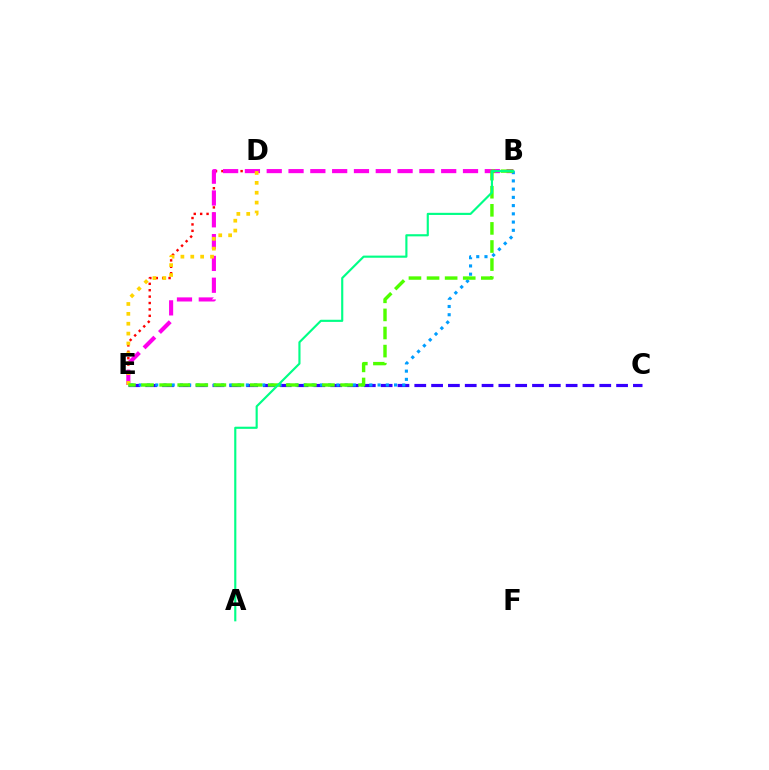{('C', 'E'): [{'color': '#3700ff', 'line_style': 'dashed', 'thickness': 2.28}], ('D', 'E'): [{'color': '#ff0000', 'line_style': 'dotted', 'thickness': 1.74}, {'color': '#ffd500', 'line_style': 'dotted', 'thickness': 2.68}], ('B', 'E'): [{'color': '#ff00ed', 'line_style': 'dashed', 'thickness': 2.96}, {'color': '#009eff', 'line_style': 'dotted', 'thickness': 2.24}, {'color': '#4fff00', 'line_style': 'dashed', 'thickness': 2.46}], ('A', 'B'): [{'color': '#00ff86', 'line_style': 'solid', 'thickness': 1.54}]}